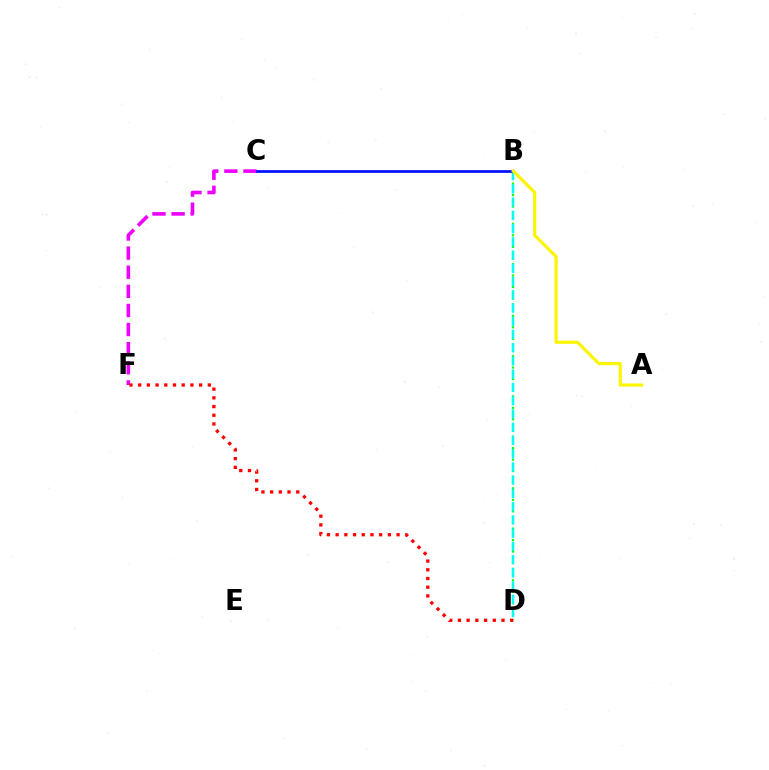{('C', 'F'): [{'color': '#ee00ff', 'line_style': 'dashed', 'thickness': 2.6}], ('B', 'D'): [{'color': '#08ff00', 'line_style': 'dotted', 'thickness': 1.56}, {'color': '#00fff6', 'line_style': 'dashed', 'thickness': 1.8}], ('B', 'C'): [{'color': '#0010ff', 'line_style': 'solid', 'thickness': 1.96}], ('D', 'F'): [{'color': '#ff0000', 'line_style': 'dotted', 'thickness': 2.37}], ('A', 'B'): [{'color': '#fcf500', 'line_style': 'solid', 'thickness': 2.26}]}